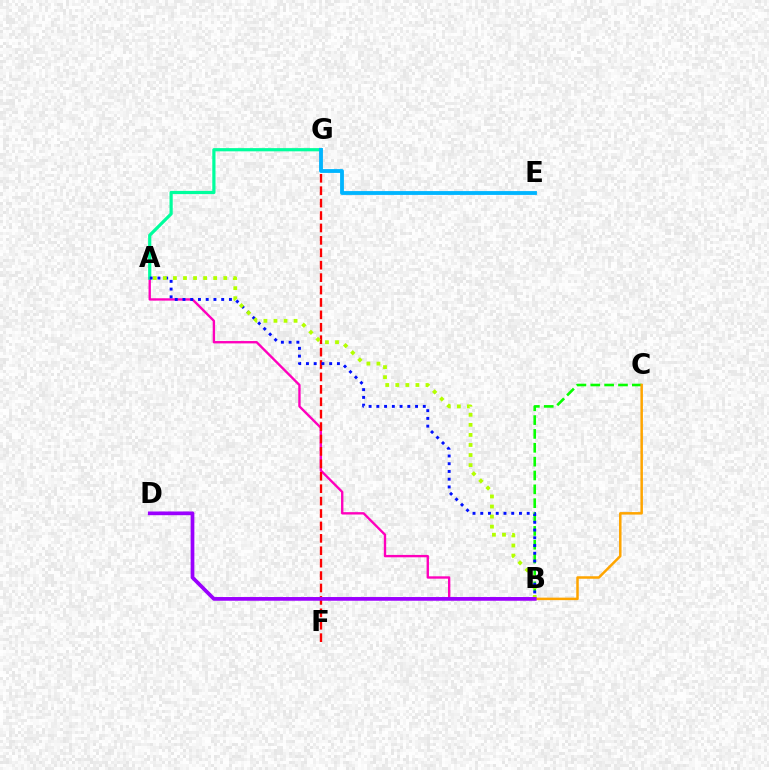{('B', 'C'): [{'color': '#08ff00', 'line_style': 'dashed', 'thickness': 1.88}, {'color': '#ffa500', 'line_style': 'solid', 'thickness': 1.8}], ('A', 'B'): [{'color': '#ff00bd', 'line_style': 'solid', 'thickness': 1.7}, {'color': '#0010ff', 'line_style': 'dotted', 'thickness': 2.1}, {'color': '#b3ff00', 'line_style': 'dotted', 'thickness': 2.73}], ('F', 'G'): [{'color': '#ff0000', 'line_style': 'dashed', 'thickness': 1.69}], ('A', 'G'): [{'color': '#00ff9d', 'line_style': 'solid', 'thickness': 2.31}], ('E', 'G'): [{'color': '#00b5ff', 'line_style': 'solid', 'thickness': 2.75}], ('B', 'D'): [{'color': '#9b00ff', 'line_style': 'solid', 'thickness': 2.68}]}